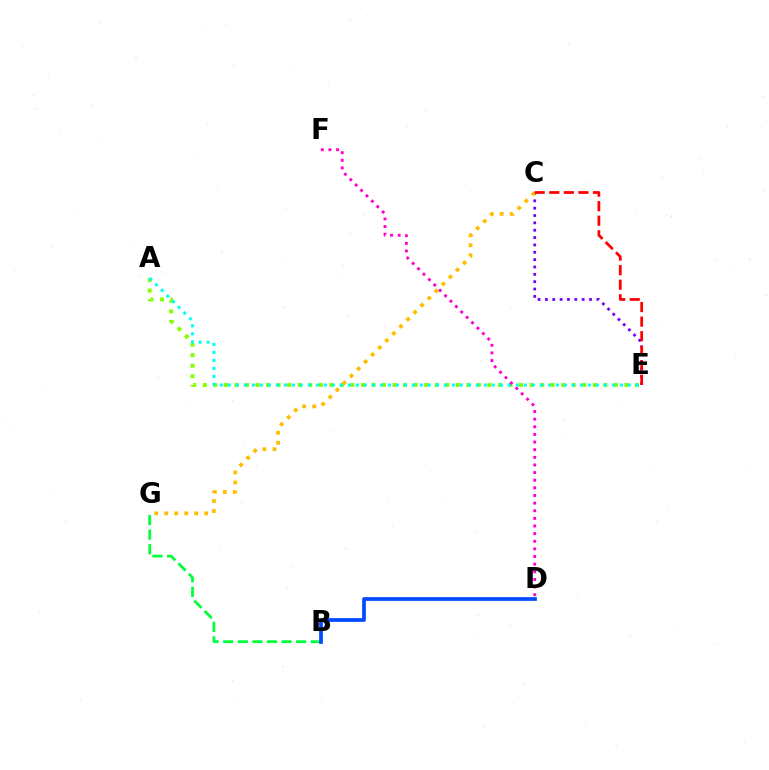{('C', 'E'): [{'color': '#7200ff', 'line_style': 'dotted', 'thickness': 2.0}, {'color': '#ff0000', 'line_style': 'dashed', 'thickness': 1.98}], ('A', 'E'): [{'color': '#84ff00', 'line_style': 'dotted', 'thickness': 2.86}, {'color': '#00fff6', 'line_style': 'dotted', 'thickness': 2.17}], ('B', 'G'): [{'color': '#00ff39', 'line_style': 'dashed', 'thickness': 1.98}], ('C', 'G'): [{'color': '#ffbd00', 'line_style': 'dotted', 'thickness': 2.72}], ('D', 'F'): [{'color': '#ff00cf', 'line_style': 'dotted', 'thickness': 2.07}], ('B', 'D'): [{'color': '#004bff', 'line_style': 'solid', 'thickness': 2.68}]}